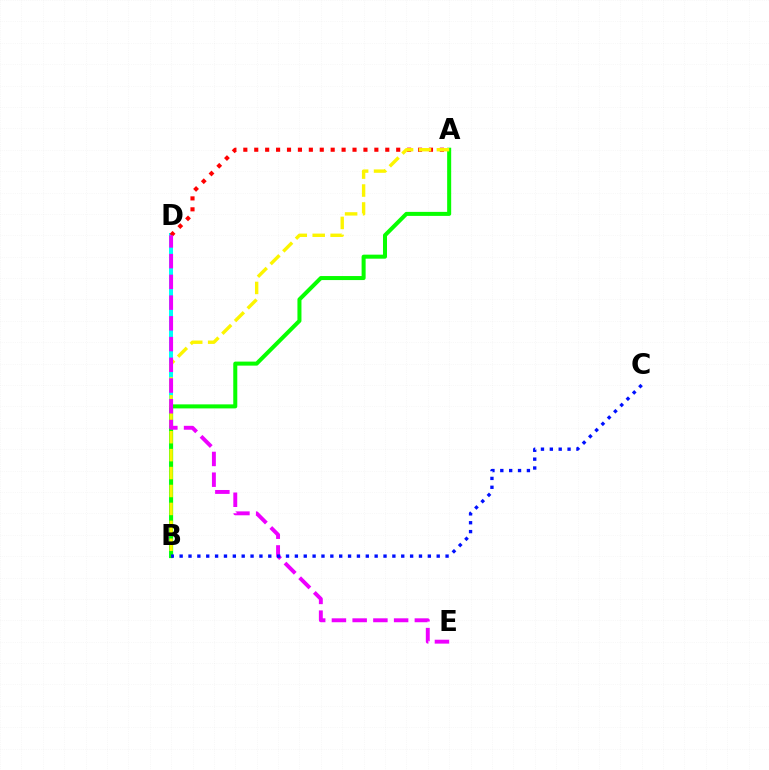{('B', 'D'): [{'color': '#00fff6', 'line_style': 'solid', 'thickness': 2.87}], ('A', 'B'): [{'color': '#08ff00', 'line_style': 'solid', 'thickness': 2.9}, {'color': '#fcf500', 'line_style': 'dashed', 'thickness': 2.44}], ('A', 'D'): [{'color': '#ff0000', 'line_style': 'dotted', 'thickness': 2.97}], ('D', 'E'): [{'color': '#ee00ff', 'line_style': 'dashed', 'thickness': 2.82}], ('B', 'C'): [{'color': '#0010ff', 'line_style': 'dotted', 'thickness': 2.41}]}